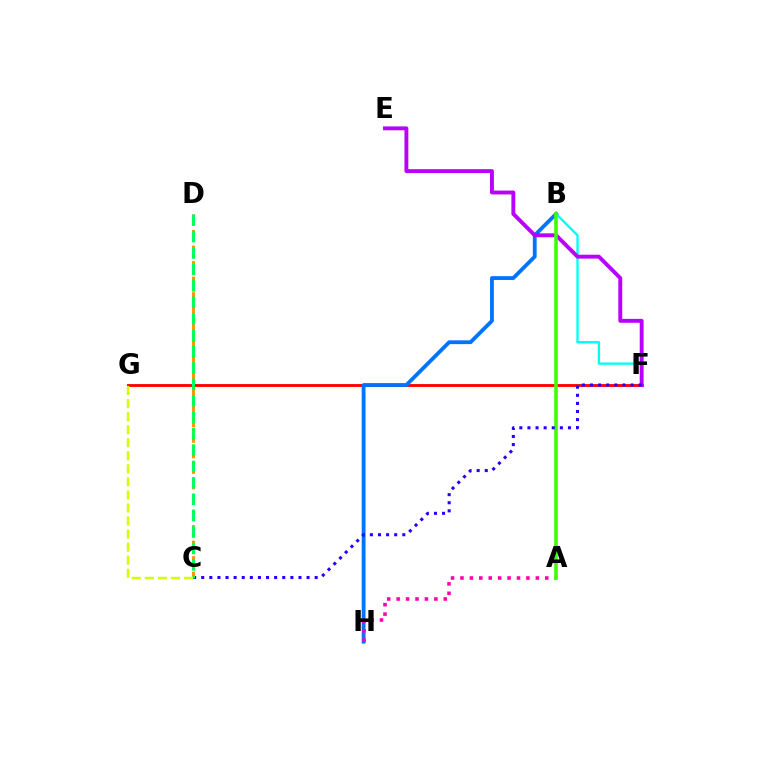{('F', 'G'): [{'color': '#ff0000', 'line_style': 'solid', 'thickness': 2.04}], ('B', 'F'): [{'color': '#00fff6', 'line_style': 'solid', 'thickness': 1.69}], ('C', 'D'): [{'color': '#ff9400', 'line_style': 'dashed', 'thickness': 2.11}, {'color': '#00ff5c', 'line_style': 'dashed', 'thickness': 2.23}], ('B', 'H'): [{'color': '#0074ff', 'line_style': 'solid', 'thickness': 2.75}], ('E', 'F'): [{'color': '#b900ff', 'line_style': 'solid', 'thickness': 2.8}], ('A', 'H'): [{'color': '#ff00ac', 'line_style': 'dotted', 'thickness': 2.56}], ('A', 'B'): [{'color': '#3dff00', 'line_style': 'solid', 'thickness': 2.57}], ('C', 'F'): [{'color': '#2500ff', 'line_style': 'dotted', 'thickness': 2.2}], ('C', 'G'): [{'color': '#d1ff00', 'line_style': 'dashed', 'thickness': 1.77}]}